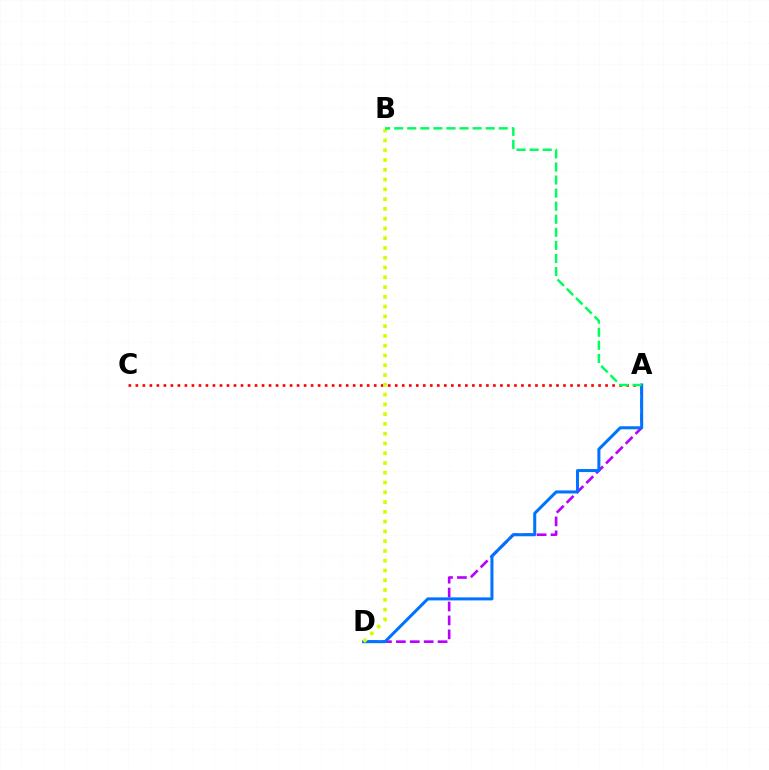{('A', 'C'): [{'color': '#ff0000', 'line_style': 'dotted', 'thickness': 1.9}], ('A', 'D'): [{'color': '#b900ff', 'line_style': 'dashed', 'thickness': 1.89}, {'color': '#0074ff', 'line_style': 'solid', 'thickness': 2.18}], ('B', 'D'): [{'color': '#d1ff00', 'line_style': 'dotted', 'thickness': 2.66}], ('A', 'B'): [{'color': '#00ff5c', 'line_style': 'dashed', 'thickness': 1.78}]}